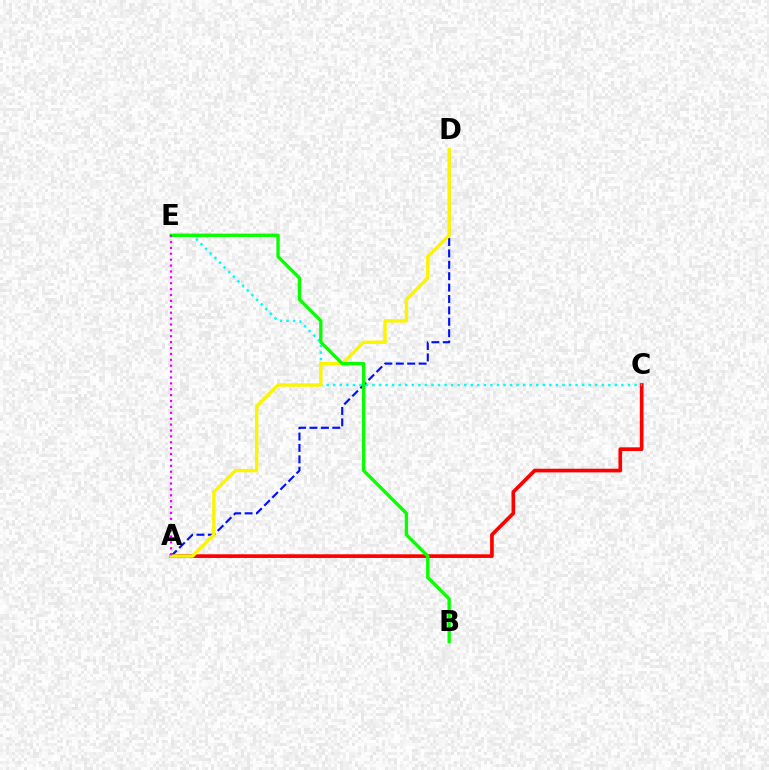{('A', 'C'): [{'color': '#ff0000', 'line_style': 'solid', 'thickness': 2.65}], ('C', 'E'): [{'color': '#00fff6', 'line_style': 'dotted', 'thickness': 1.78}], ('A', 'D'): [{'color': '#0010ff', 'line_style': 'dashed', 'thickness': 1.55}, {'color': '#fcf500', 'line_style': 'solid', 'thickness': 2.46}], ('B', 'E'): [{'color': '#08ff00', 'line_style': 'solid', 'thickness': 2.4}], ('A', 'E'): [{'color': '#ee00ff', 'line_style': 'dotted', 'thickness': 1.6}]}